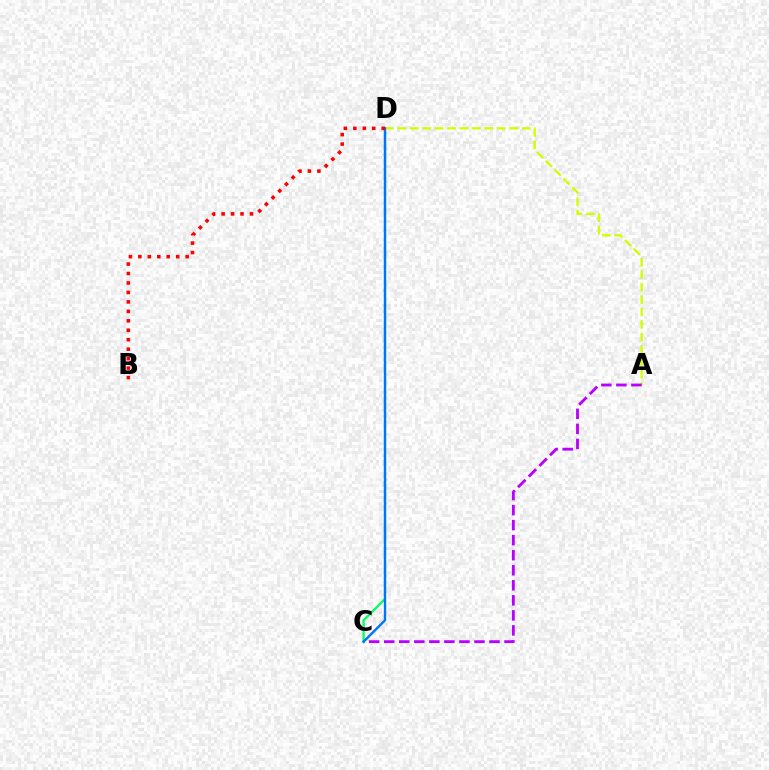{('C', 'D'): [{'color': '#00ff5c', 'line_style': 'solid', 'thickness': 1.61}, {'color': '#0074ff', 'line_style': 'solid', 'thickness': 1.7}], ('A', 'D'): [{'color': '#d1ff00', 'line_style': 'dashed', 'thickness': 1.69}], ('A', 'C'): [{'color': '#b900ff', 'line_style': 'dashed', 'thickness': 2.04}], ('B', 'D'): [{'color': '#ff0000', 'line_style': 'dotted', 'thickness': 2.57}]}